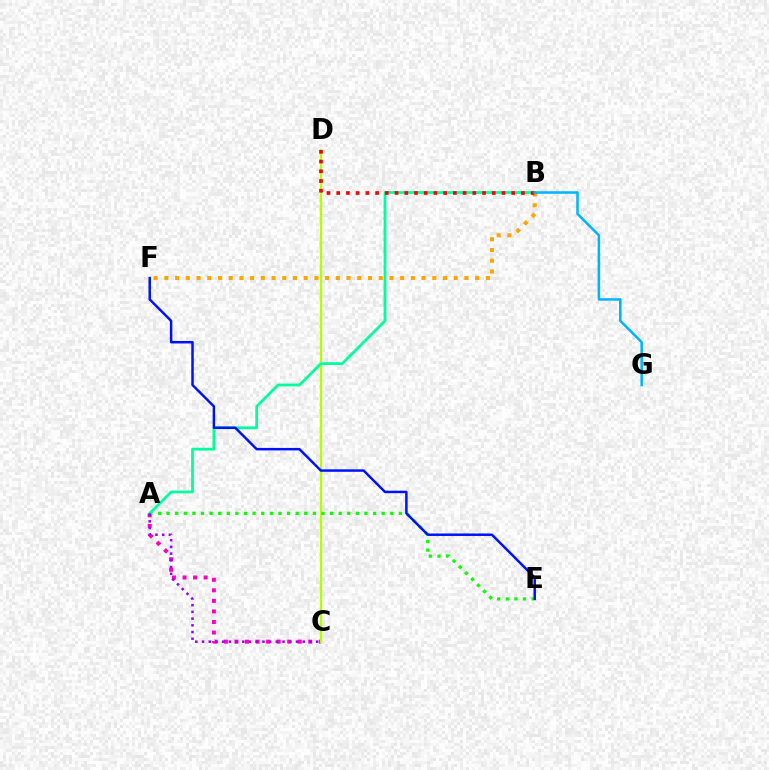{('A', 'C'): [{'color': '#ff00bd', 'line_style': 'dotted', 'thickness': 2.87}, {'color': '#9b00ff', 'line_style': 'dotted', 'thickness': 1.82}], ('C', 'D'): [{'color': '#b3ff00', 'line_style': 'solid', 'thickness': 1.64}], ('A', 'E'): [{'color': '#08ff00', 'line_style': 'dotted', 'thickness': 2.34}], ('B', 'F'): [{'color': '#ffa500', 'line_style': 'dotted', 'thickness': 2.91}], ('A', 'B'): [{'color': '#00ff9d', 'line_style': 'solid', 'thickness': 1.98}], ('B', 'D'): [{'color': '#ff0000', 'line_style': 'dotted', 'thickness': 2.64}], ('B', 'G'): [{'color': '#00b5ff', 'line_style': 'solid', 'thickness': 1.83}], ('E', 'F'): [{'color': '#0010ff', 'line_style': 'solid', 'thickness': 1.79}]}